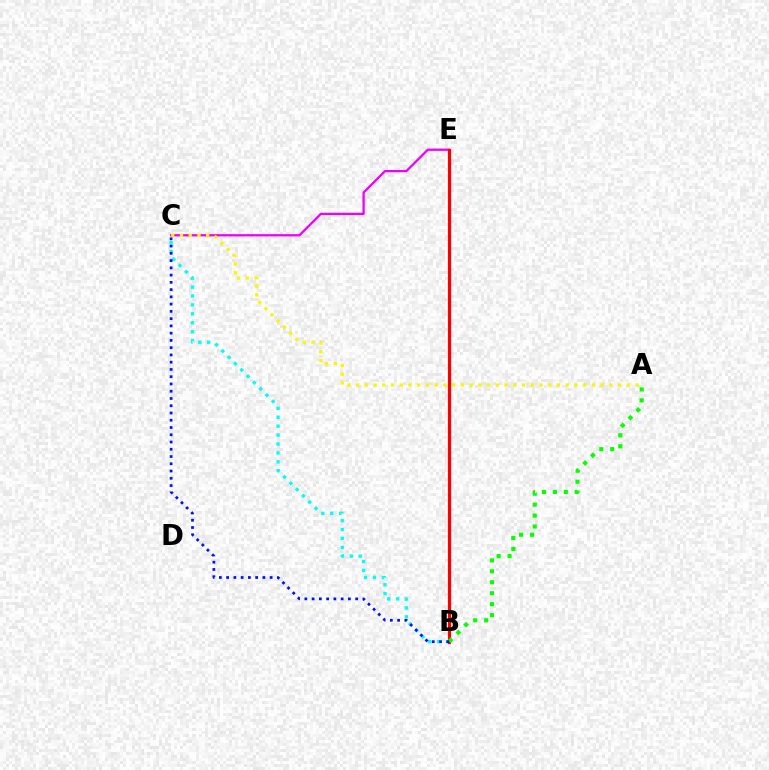{('C', 'E'): [{'color': '#ee00ff', 'line_style': 'solid', 'thickness': 1.63}], ('A', 'C'): [{'color': '#fcf500', 'line_style': 'dotted', 'thickness': 2.37}], ('B', 'C'): [{'color': '#00fff6', 'line_style': 'dotted', 'thickness': 2.42}, {'color': '#0010ff', 'line_style': 'dotted', 'thickness': 1.97}], ('B', 'E'): [{'color': '#ff0000', 'line_style': 'solid', 'thickness': 2.28}], ('A', 'B'): [{'color': '#08ff00', 'line_style': 'dotted', 'thickness': 2.97}]}